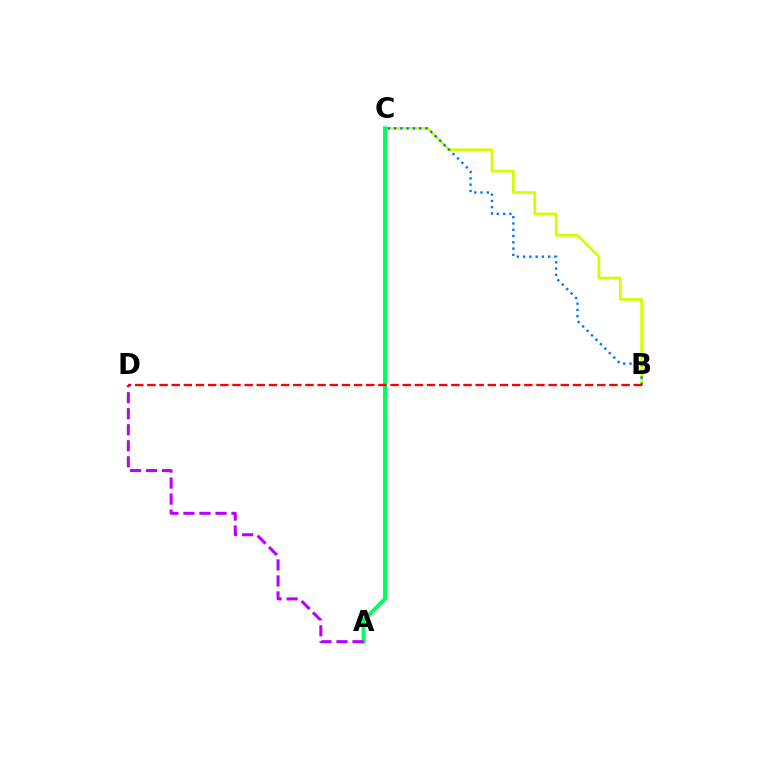{('B', 'C'): [{'color': '#d1ff00', 'line_style': 'solid', 'thickness': 1.93}, {'color': '#0074ff', 'line_style': 'dotted', 'thickness': 1.71}], ('A', 'C'): [{'color': '#00ff5c', 'line_style': 'solid', 'thickness': 2.86}], ('A', 'D'): [{'color': '#b900ff', 'line_style': 'dashed', 'thickness': 2.18}], ('B', 'D'): [{'color': '#ff0000', 'line_style': 'dashed', 'thickness': 1.65}]}